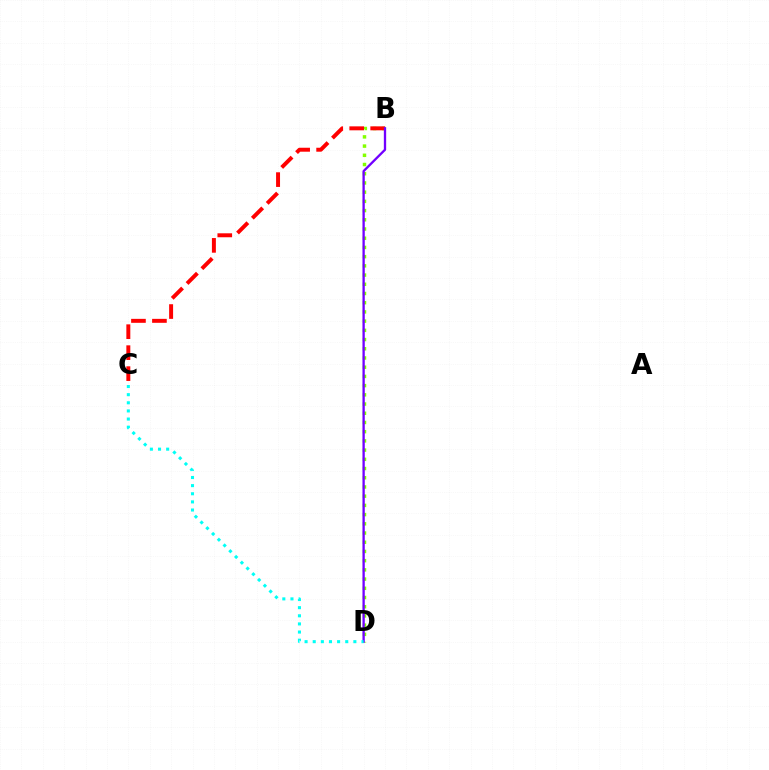{('B', 'D'): [{'color': '#84ff00', 'line_style': 'dotted', 'thickness': 2.5}, {'color': '#7200ff', 'line_style': 'solid', 'thickness': 1.67}], ('B', 'C'): [{'color': '#ff0000', 'line_style': 'dashed', 'thickness': 2.85}], ('C', 'D'): [{'color': '#00fff6', 'line_style': 'dotted', 'thickness': 2.21}]}